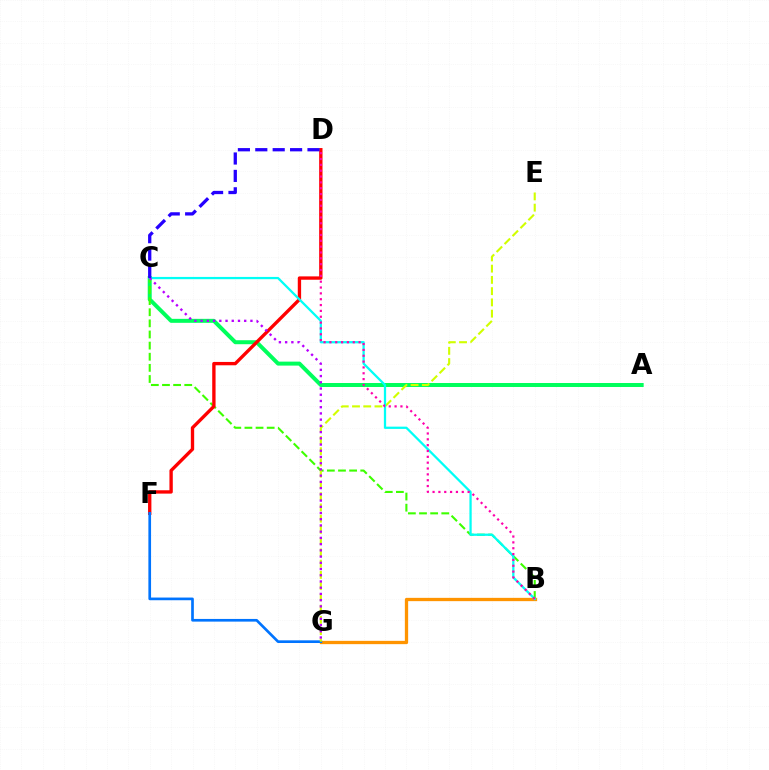{('A', 'C'): [{'color': '#00ff5c', 'line_style': 'solid', 'thickness': 2.87}], ('B', 'G'): [{'color': '#ff9400', 'line_style': 'solid', 'thickness': 2.37}], ('B', 'C'): [{'color': '#3dff00', 'line_style': 'dashed', 'thickness': 1.51}, {'color': '#00fff6', 'line_style': 'solid', 'thickness': 1.63}], ('D', 'F'): [{'color': '#ff0000', 'line_style': 'solid', 'thickness': 2.41}], ('F', 'G'): [{'color': '#0074ff', 'line_style': 'solid', 'thickness': 1.93}], ('E', 'G'): [{'color': '#d1ff00', 'line_style': 'dashed', 'thickness': 1.53}], ('B', 'D'): [{'color': '#ff00ac', 'line_style': 'dotted', 'thickness': 1.59}], ('C', 'G'): [{'color': '#b900ff', 'line_style': 'dotted', 'thickness': 1.69}], ('C', 'D'): [{'color': '#2500ff', 'line_style': 'dashed', 'thickness': 2.36}]}